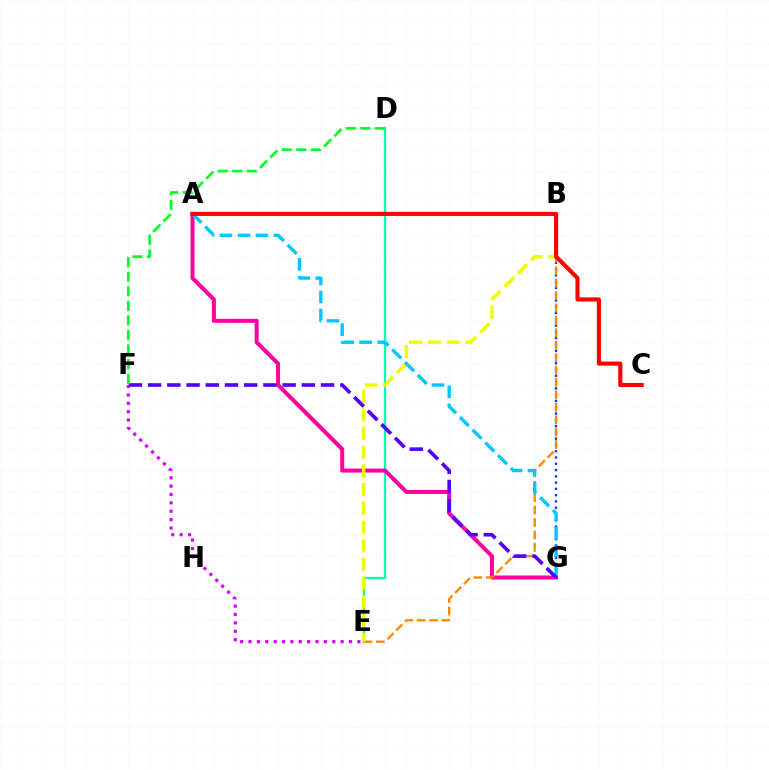{('D', 'E'): [{'color': '#00ffaf', 'line_style': 'solid', 'thickness': 1.65}], ('A', 'G'): [{'color': '#ff00a0', 'line_style': 'solid', 'thickness': 2.89}, {'color': '#00c7ff', 'line_style': 'dashed', 'thickness': 2.45}], ('B', 'G'): [{'color': '#003fff', 'line_style': 'dotted', 'thickness': 1.71}], ('B', 'E'): [{'color': '#ff8800', 'line_style': 'dashed', 'thickness': 1.69}, {'color': '#eeff00', 'line_style': 'dashed', 'thickness': 2.54}], ('A', 'B'): [{'color': '#66ff00', 'line_style': 'dotted', 'thickness': 1.74}], ('E', 'F'): [{'color': '#d600ff', 'line_style': 'dotted', 'thickness': 2.28}], ('F', 'G'): [{'color': '#4f00ff', 'line_style': 'dashed', 'thickness': 2.61}], ('A', 'C'): [{'color': '#ff0000', 'line_style': 'solid', 'thickness': 2.96}], ('D', 'F'): [{'color': '#00ff27', 'line_style': 'dashed', 'thickness': 1.98}]}